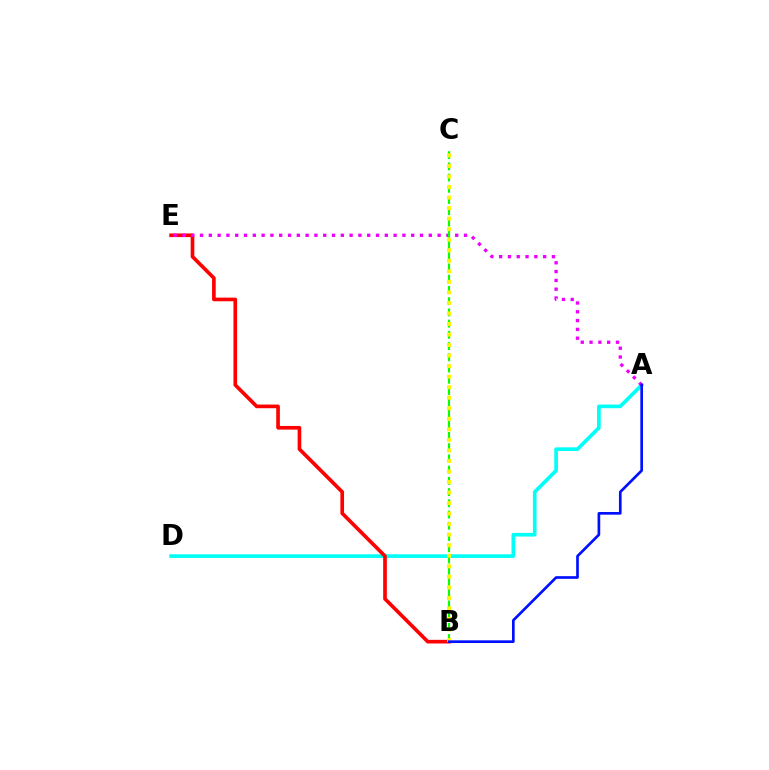{('A', 'D'): [{'color': '#00fff6', 'line_style': 'solid', 'thickness': 2.63}], ('B', 'E'): [{'color': '#ff0000', 'line_style': 'solid', 'thickness': 2.63}], ('A', 'E'): [{'color': '#ee00ff', 'line_style': 'dotted', 'thickness': 2.39}], ('B', 'C'): [{'color': '#08ff00', 'line_style': 'dashed', 'thickness': 1.53}, {'color': '#fcf500', 'line_style': 'dotted', 'thickness': 2.86}], ('A', 'B'): [{'color': '#0010ff', 'line_style': 'solid', 'thickness': 1.93}]}